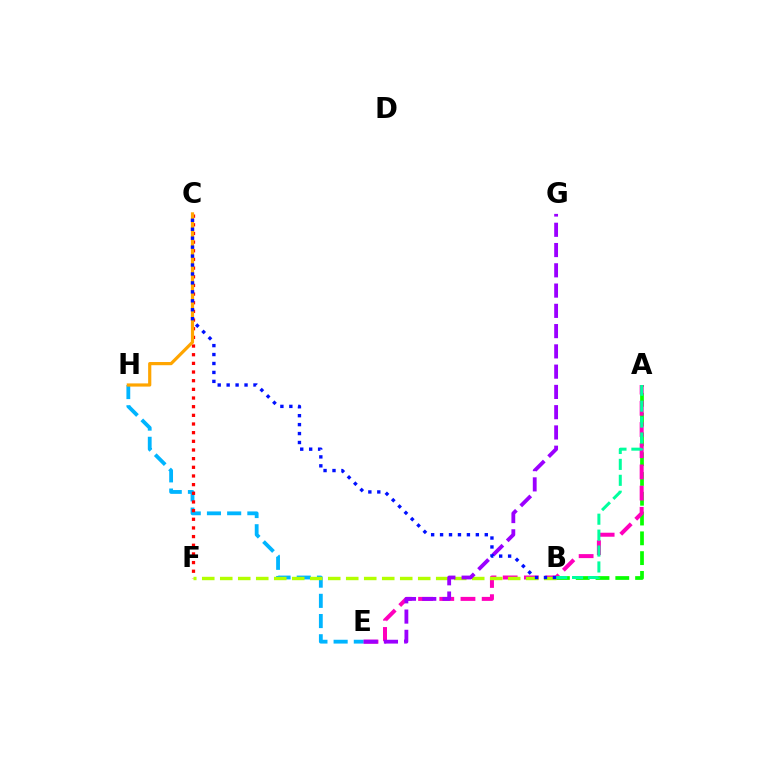{('A', 'B'): [{'color': '#08ff00', 'line_style': 'dashed', 'thickness': 2.69}, {'color': '#00ff9d', 'line_style': 'dashed', 'thickness': 2.16}], ('A', 'E'): [{'color': '#ff00bd', 'line_style': 'dashed', 'thickness': 2.88}], ('E', 'H'): [{'color': '#00b5ff', 'line_style': 'dashed', 'thickness': 2.74}], ('C', 'F'): [{'color': '#ff0000', 'line_style': 'dotted', 'thickness': 2.35}], ('B', 'F'): [{'color': '#b3ff00', 'line_style': 'dashed', 'thickness': 2.45}], ('E', 'G'): [{'color': '#9b00ff', 'line_style': 'dashed', 'thickness': 2.75}], ('C', 'H'): [{'color': '#ffa500', 'line_style': 'solid', 'thickness': 2.29}], ('B', 'C'): [{'color': '#0010ff', 'line_style': 'dotted', 'thickness': 2.43}]}